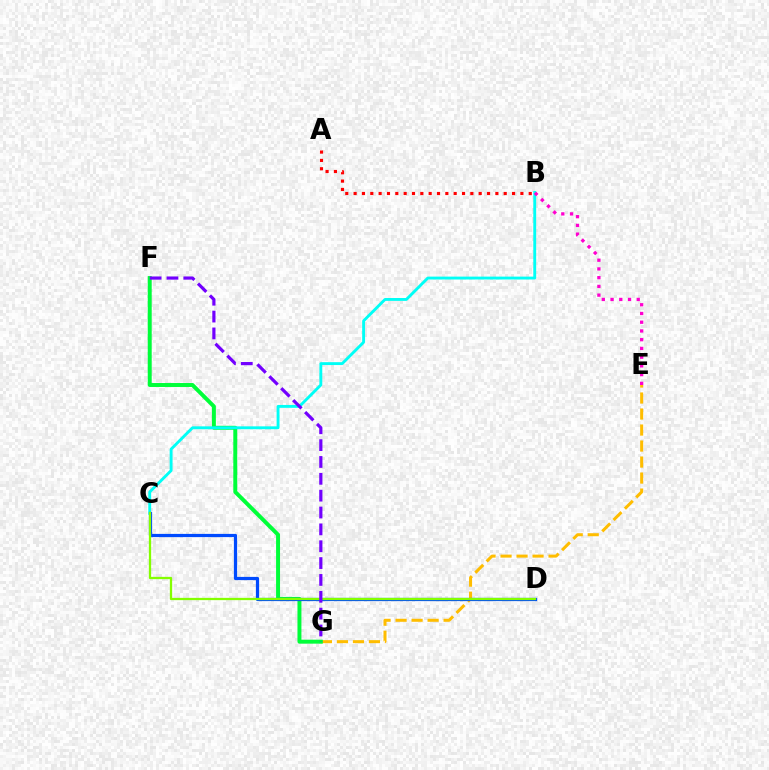{('E', 'G'): [{'color': '#ffbd00', 'line_style': 'dashed', 'thickness': 2.17}], ('F', 'G'): [{'color': '#00ff39', 'line_style': 'solid', 'thickness': 2.85}, {'color': '#7200ff', 'line_style': 'dashed', 'thickness': 2.29}], ('A', 'B'): [{'color': '#ff0000', 'line_style': 'dotted', 'thickness': 2.27}], ('B', 'C'): [{'color': '#00fff6', 'line_style': 'solid', 'thickness': 2.07}], ('B', 'E'): [{'color': '#ff00cf', 'line_style': 'dotted', 'thickness': 2.37}], ('C', 'D'): [{'color': '#004bff', 'line_style': 'solid', 'thickness': 2.32}, {'color': '#84ff00', 'line_style': 'solid', 'thickness': 1.64}]}